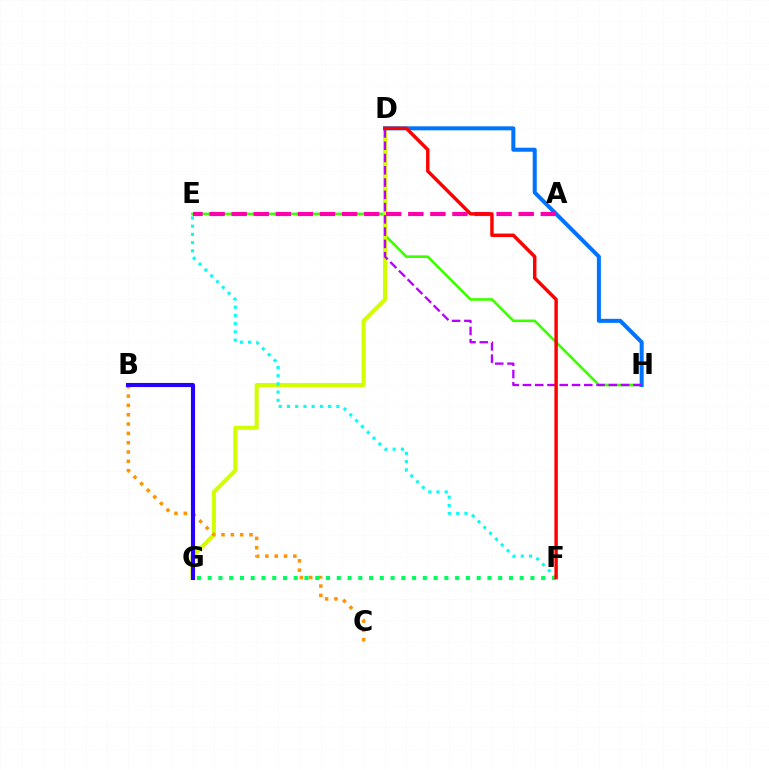{('E', 'H'): [{'color': '#3dff00', 'line_style': 'solid', 'thickness': 1.89}], ('D', 'G'): [{'color': '#d1ff00', 'line_style': 'solid', 'thickness': 2.92}], ('B', 'C'): [{'color': '#ff9400', 'line_style': 'dotted', 'thickness': 2.53}], ('D', 'H'): [{'color': '#0074ff', 'line_style': 'solid', 'thickness': 2.9}, {'color': '#b900ff', 'line_style': 'dashed', 'thickness': 1.67}], ('B', 'G'): [{'color': '#2500ff', 'line_style': 'solid', 'thickness': 2.96}], ('E', 'F'): [{'color': '#00fff6', 'line_style': 'dotted', 'thickness': 2.24}], ('F', 'G'): [{'color': '#00ff5c', 'line_style': 'dotted', 'thickness': 2.92}], ('A', 'E'): [{'color': '#ff00ac', 'line_style': 'dashed', 'thickness': 3.0}], ('D', 'F'): [{'color': '#ff0000', 'line_style': 'solid', 'thickness': 2.48}]}